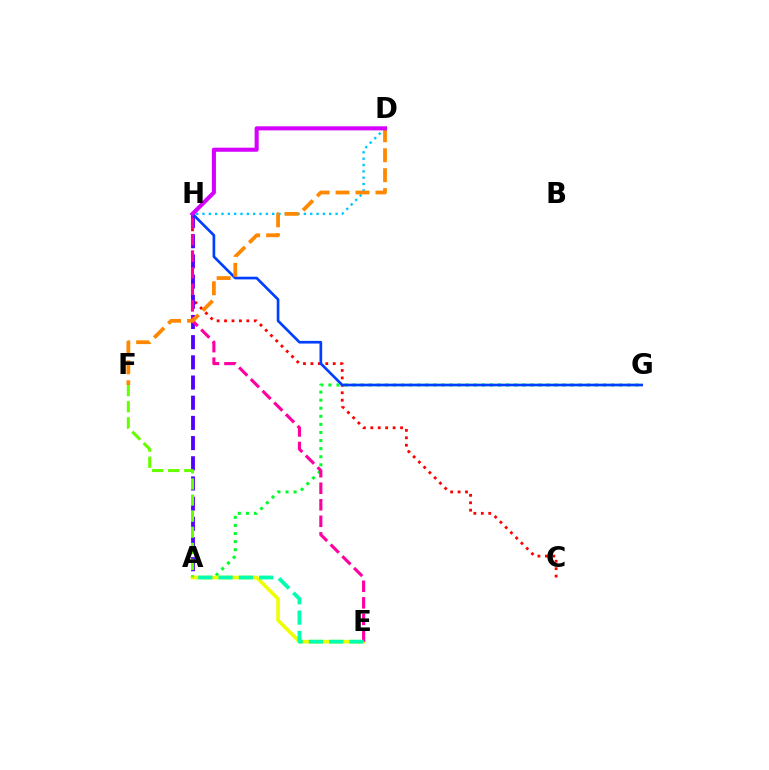{('A', 'G'): [{'color': '#00ff27', 'line_style': 'dotted', 'thickness': 2.19}], ('C', 'H'): [{'color': '#ff0000', 'line_style': 'dotted', 'thickness': 2.02}], ('A', 'H'): [{'color': '#4f00ff', 'line_style': 'dashed', 'thickness': 2.74}], ('A', 'E'): [{'color': '#eeff00', 'line_style': 'solid', 'thickness': 2.59}, {'color': '#00ffaf', 'line_style': 'dashed', 'thickness': 2.76}], ('G', 'H'): [{'color': '#003fff', 'line_style': 'solid', 'thickness': 1.93}], ('D', 'H'): [{'color': '#00c7ff', 'line_style': 'dotted', 'thickness': 1.72}, {'color': '#d600ff', 'line_style': 'solid', 'thickness': 2.93}], ('E', 'H'): [{'color': '#ff00a0', 'line_style': 'dashed', 'thickness': 2.25}], ('D', 'F'): [{'color': '#ff8800', 'line_style': 'dashed', 'thickness': 2.71}], ('A', 'F'): [{'color': '#66ff00', 'line_style': 'dashed', 'thickness': 2.19}]}